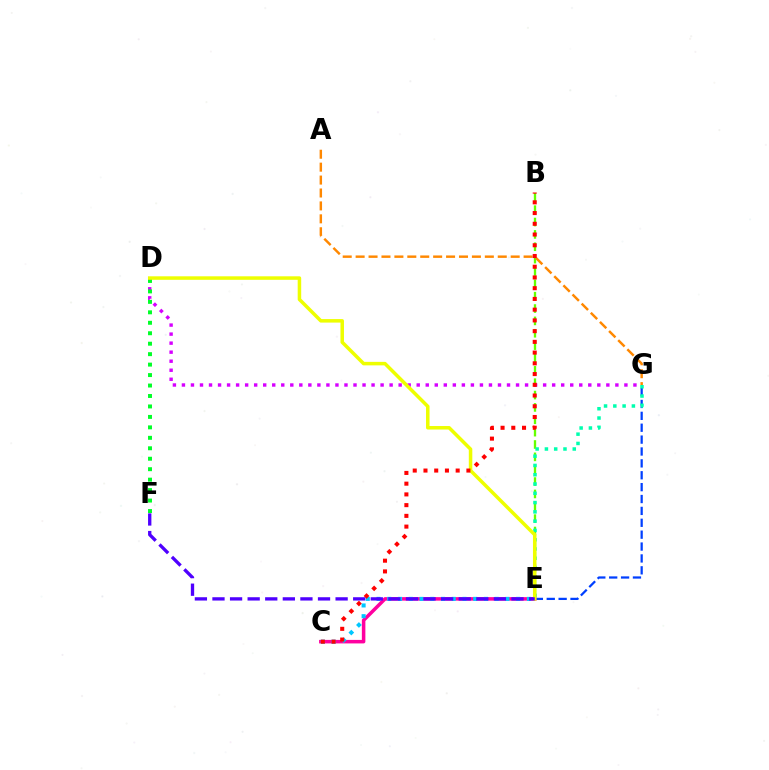{('B', 'E'): [{'color': '#66ff00', 'line_style': 'dashed', 'thickness': 1.68}], ('E', 'G'): [{'color': '#003fff', 'line_style': 'dashed', 'thickness': 1.61}, {'color': '#00ffaf', 'line_style': 'dotted', 'thickness': 2.52}], ('A', 'G'): [{'color': '#ff8800', 'line_style': 'dashed', 'thickness': 1.76}], ('D', 'G'): [{'color': '#d600ff', 'line_style': 'dotted', 'thickness': 2.45}], ('D', 'F'): [{'color': '#00ff27', 'line_style': 'dotted', 'thickness': 2.84}], ('C', 'E'): [{'color': '#ff00a0', 'line_style': 'solid', 'thickness': 2.53}, {'color': '#00c7ff', 'line_style': 'dotted', 'thickness': 2.92}], ('D', 'E'): [{'color': '#eeff00', 'line_style': 'solid', 'thickness': 2.53}], ('B', 'C'): [{'color': '#ff0000', 'line_style': 'dotted', 'thickness': 2.92}], ('E', 'F'): [{'color': '#4f00ff', 'line_style': 'dashed', 'thickness': 2.39}]}